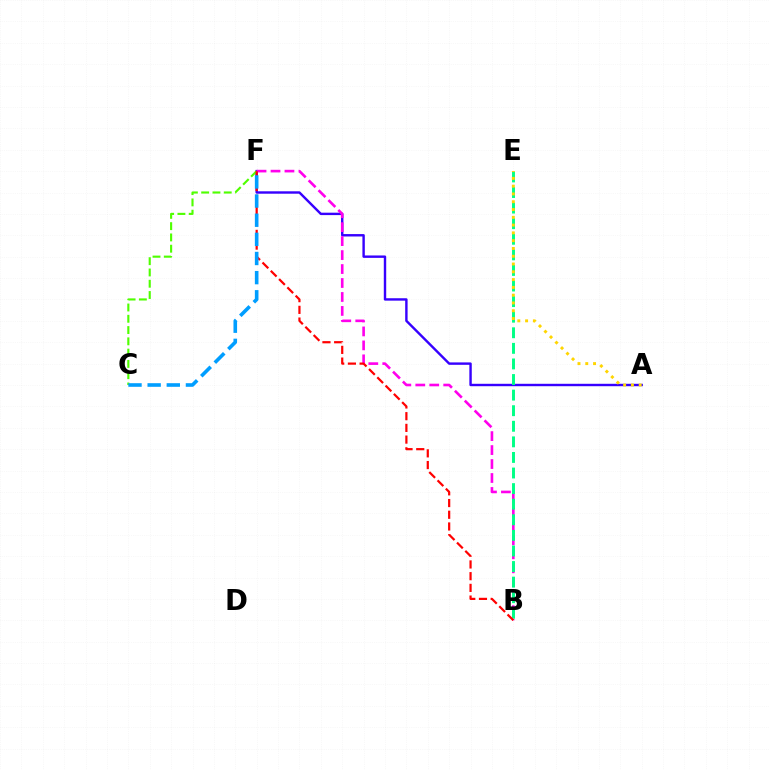{('A', 'F'): [{'color': '#3700ff', 'line_style': 'solid', 'thickness': 1.74}], ('C', 'F'): [{'color': '#4fff00', 'line_style': 'dashed', 'thickness': 1.53}, {'color': '#009eff', 'line_style': 'dashed', 'thickness': 2.6}], ('B', 'F'): [{'color': '#ff00ed', 'line_style': 'dashed', 'thickness': 1.9}, {'color': '#ff0000', 'line_style': 'dashed', 'thickness': 1.59}], ('B', 'E'): [{'color': '#00ff86', 'line_style': 'dashed', 'thickness': 2.12}], ('A', 'E'): [{'color': '#ffd500', 'line_style': 'dotted', 'thickness': 2.12}]}